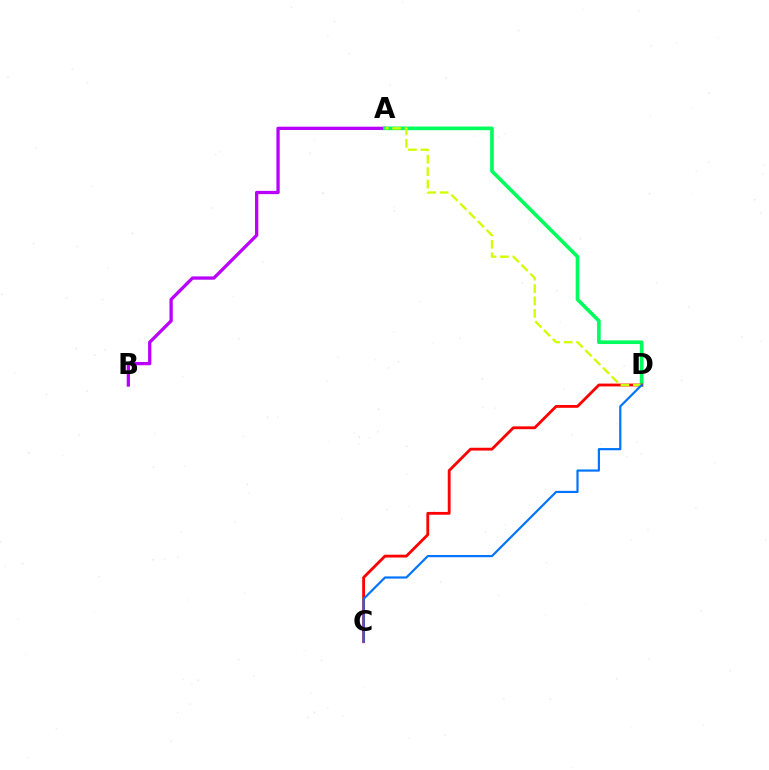{('A', 'B'): [{'color': '#b900ff', 'line_style': 'solid', 'thickness': 2.36}], ('A', 'D'): [{'color': '#00ff5c', 'line_style': 'solid', 'thickness': 2.62}, {'color': '#d1ff00', 'line_style': 'dashed', 'thickness': 1.69}], ('C', 'D'): [{'color': '#ff0000', 'line_style': 'solid', 'thickness': 2.03}, {'color': '#0074ff', 'line_style': 'solid', 'thickness': 1.58}]}